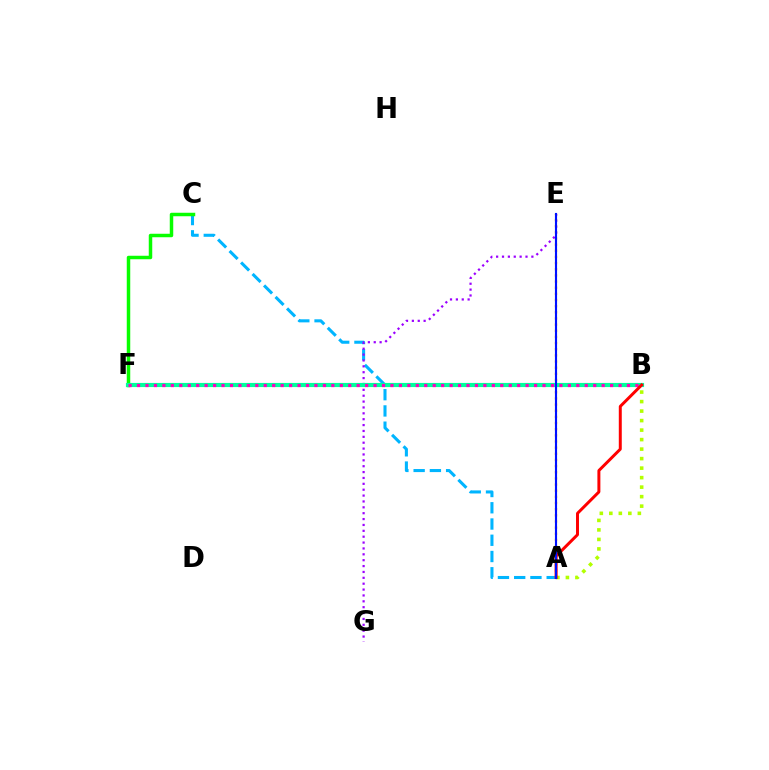{('A', 'C'): [{'color': '#00b5ff', 'line_style': 'dashed', 'thickness': 2.21}], ('C', 'F'): [{'color': '#08ff00', 'line_style': 'solid', 'thickness': 2.51}], ('A', 'E'): [{'color': '#ffa500', 'line_style': 'dotted', 'thickness': 1.67}, {'color': '#0010ff', 'line_style': 'solid', 'thickness': 1.54}], ('E', 'G'): [{'color': '#9b00ff', 'line_style': 'dotted', 'thickness': 1.6}], ('B', 'F'): [{'color': '#00ff9d', 'line_style': 'solid', 'thickness': 2.99}, {'color': '#ff00bd', 'line_style': 'dotted', 'thickness': 2.3}], ('A', 'B'): [{'color': '#b3ff00', 'line_style': 'dotted', 'thickness': 2.58}, {'color': '#ff0000', 'line_style': 'solid', 'thickness': 2.14}]}